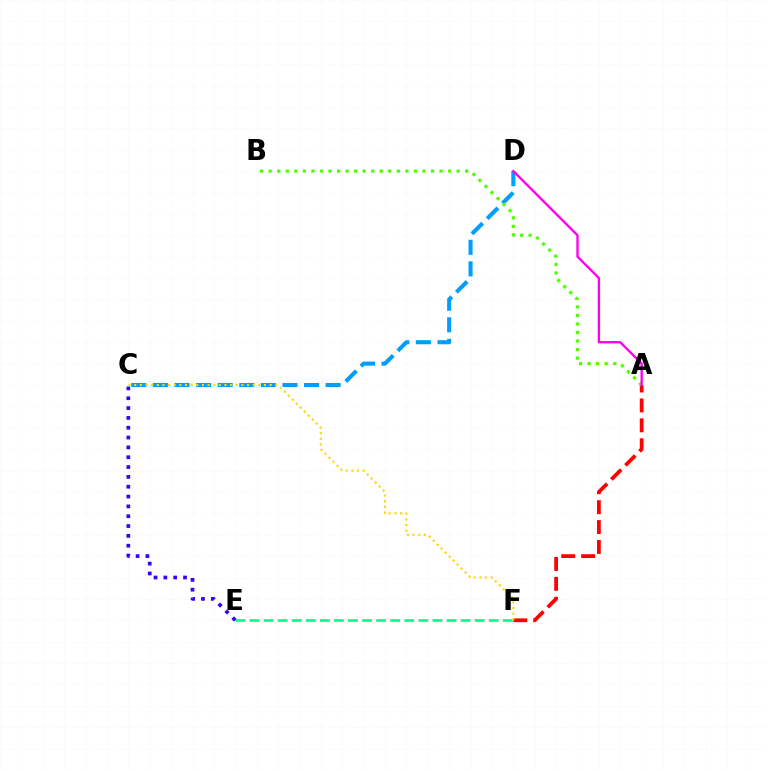{('A', 'F'): [{'color': '#ff0000', 'line_style': 'dashed', 'thickness': 2.7}], ('C', 'D'): [{'color': '#009eff', 'line_style': 'dashed', 'thickness': 2.93}], ('A', 'B'): [{'color': '#4fff00', 'line_style': 'dotted', 'thickness': 2.32}], ('A', 'D'): [{'color': '#ff00ed', 'line_style': 'solid', 'thickness': 1.69}], ('E', 'F'): [{'color': '#00ff86', 'line_style': 'dashed', 'thickness': 1.91}], ('C', 'E'): [{'color': '#3700ff', 'line_style': 'dotted', 'thickness': 2.67}], ('C', 'F'): [{'color': '#ffd500', 'line_style': 'dotted', 'thickness': 1.53}]}